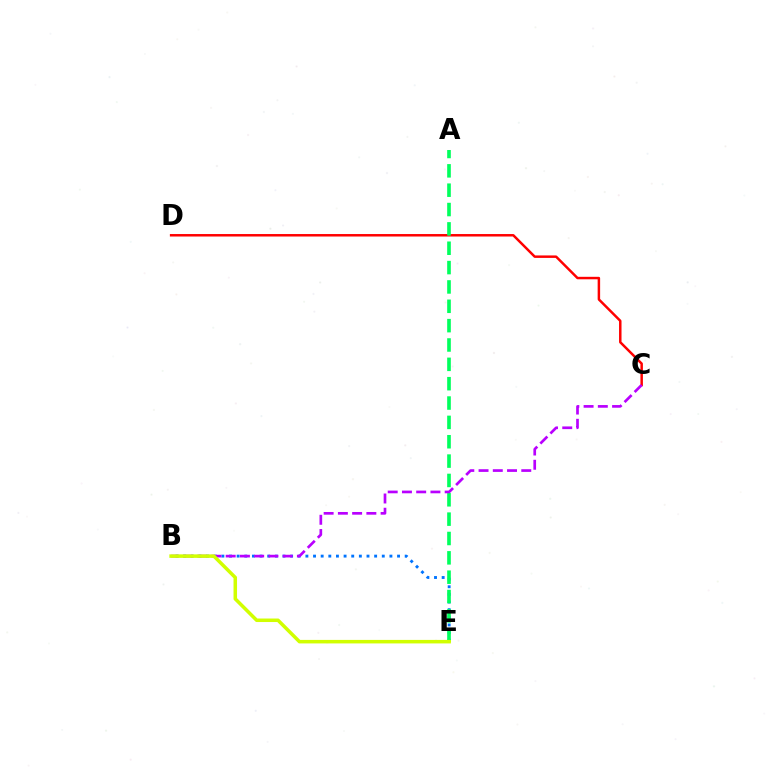{('C', 'D'): [{'color': '#ff0000', 'line_style': 'solid', 'thickness': 1.78}], ('B', 'E'): [{'color': '#0074ff', 'line_style': 'dotted', 'thickness': 2.08}, {'color': '#d1ff00', 'line_style': 'solid', 'thickness': 2.53}], ('A', 'E'): [{'color': '#00ff5c', 'line_style': 'dashed', 'thickness': 2.63}], ('B', 'C'): [{'color': '#b900ff', 'line_style': 'dashed', 'thickness': 1.93}]}